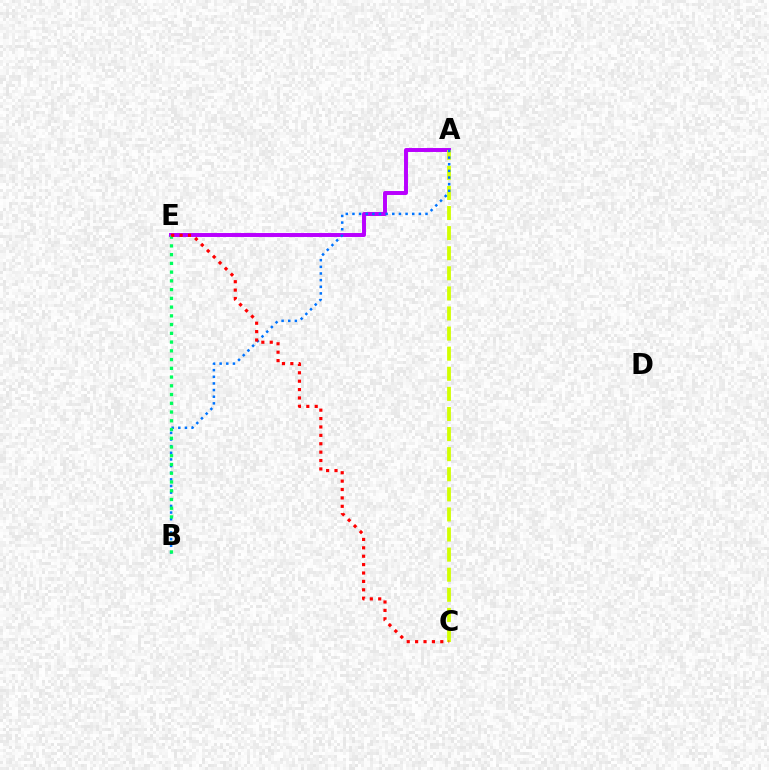{('A', 'E'): [{'color': '#b900ff', 'line_style': 'solid', 'thickness': 2.84}], ('A', 'C'): [{'color': '#d1ff00', 'line_style': 'dashed', 'thickness': 2.73}], ('A', 'B'): [{'color': '#0074ff', 'line_style': 'dotted', 'thickness': 1.8}], ('B', 'E'): [{'color': '#00ff5c', 'line_style': 'dotted', 'thickness': 2.38}], ('C', 'E'): [{'color': '#ff0000', 'line_style': 'dotted', 'thickness': 2.28}]}